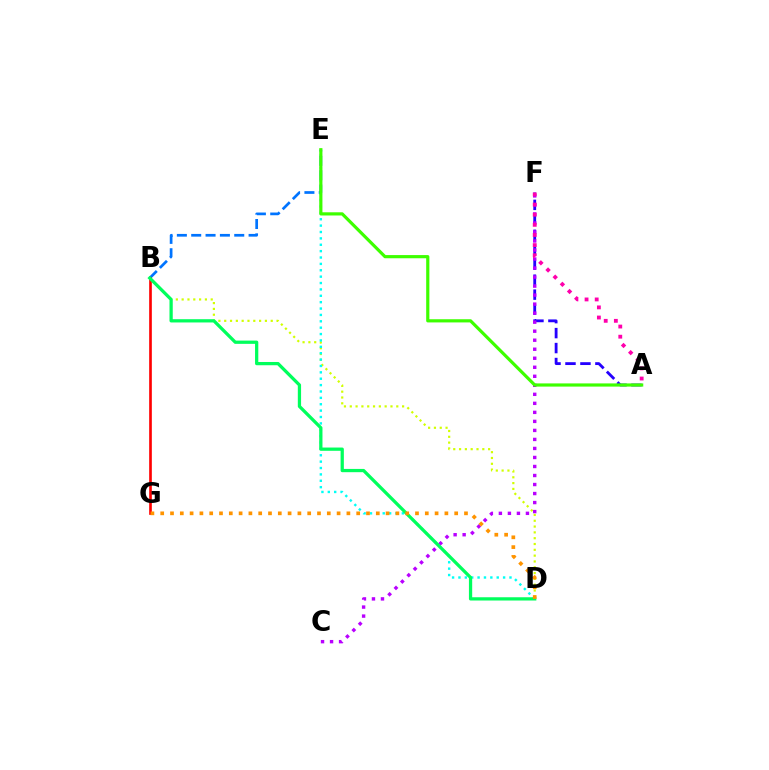{('A', 'F'): [{'color': '#2500ff', 'line_style': 'dashed', 'thickness': 2.03}, {'color': '#ff00ac', 'line_style': 'dotted', 'thickness': 2.75}], ('B', 'D'): [{'color': '#d1ff00', 'line_style': 'dotted', 'thickness': 1.58}, {'color': '#00ff5c', 'line_style': 'solid', 'thickness': 2.35}], ('B', 'E'): [{'color': '#0074ff', 'line_style': 'dashed', 'thickness': 1.95}], ('B', 'G'): [{'color': '#ff0000', 'line_style': 'solid', 'thickness': 1.91}], ('D', 'E'): [{'color': '#00fff6', 'line_style': 'dotted', 'thickness': 1.73}], ('C', 'F'): [{'color': '#b900ff', 'line_style': 'dotted', 'thickness': 2.45}], ('A', 'E'): [{'color': '#3dff00', 'line_style': 'solid', 'thickness': 2.3}], ('D', 'G'): [{'color': '#ff9400', 'line_style': 'dotted', 'thickness': 2.66}]}